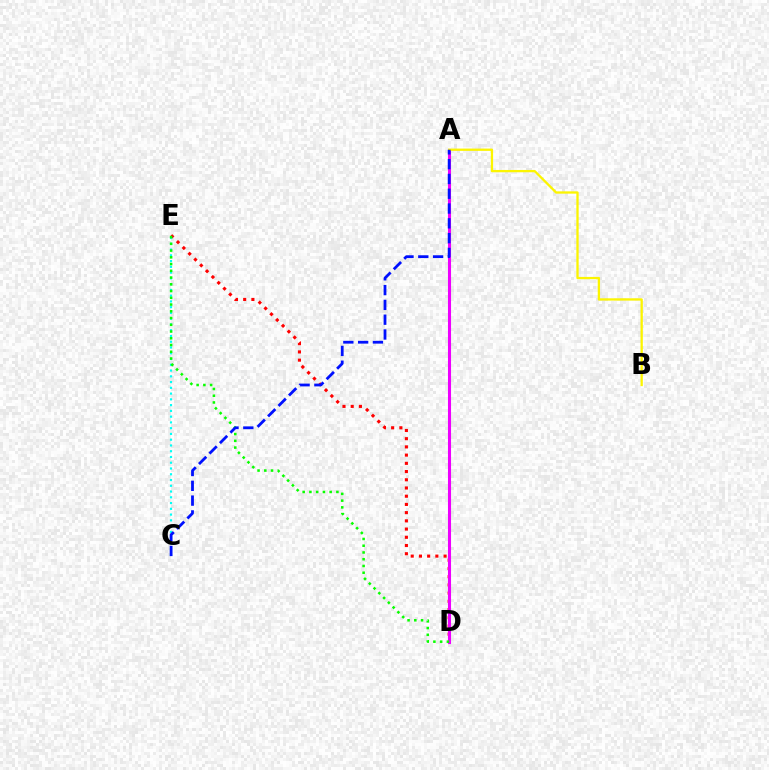{('D', 'E'): [{'color': '#ff0000', 'line_style': 'dotted', 'thickness': 2.23}, {'color': '#08ff00', 'line_style': 'dotted', 'thickness': 1.83}], ('C', 'E'): [{'color': '#00fff6', 'line_style': 'dotted', 'thickness': 1.57}], ('A', 'D'): [{'color': '#ee00ff', 'line_style': 'solid', 'thickness': 2.21}], ('A', 'B'): [{'color': '#fcf500', 'line_style': 'solid', 'thickness': 1.66}], ('A', 'C'): [{'color': '#0010ff', 'line_style': 'dashed', 'thickness': 2.01}]}